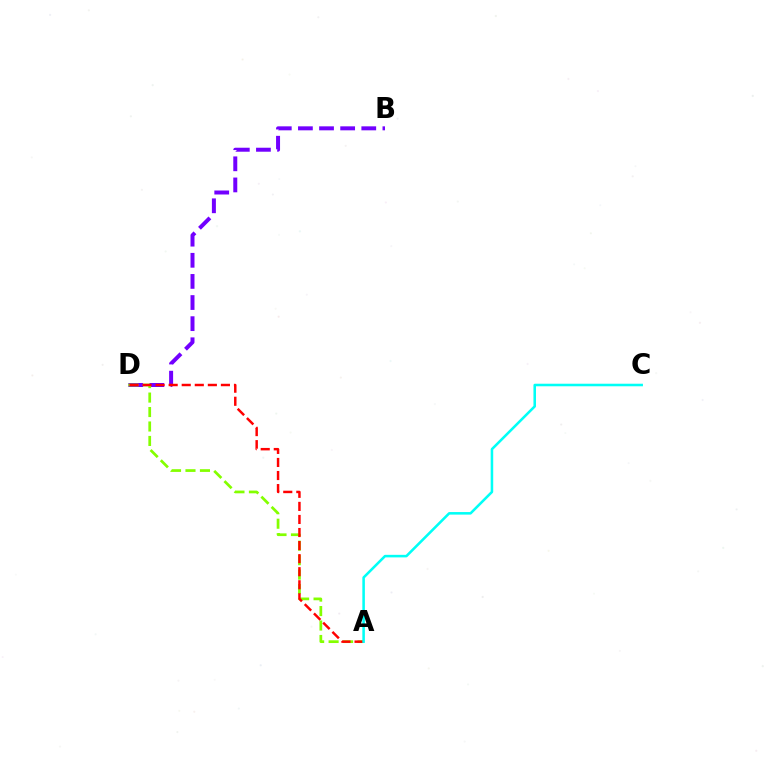{('B', 'D'): [{'color': '#7200ff', 'line_style': 'dashed', 'thickness': 2.87}], ('A', 'D'): [{'color': '#84ff00', 'line_style': 'dashed', 'thickness': 1.96}, {'color': '#ff0000', 'line_style': 'dashed', 'thickness': 1.77}], ('A', 'C'): [{'color': '#00fff6', 'line_style': 'solid', 'thickness': 1.84}]}